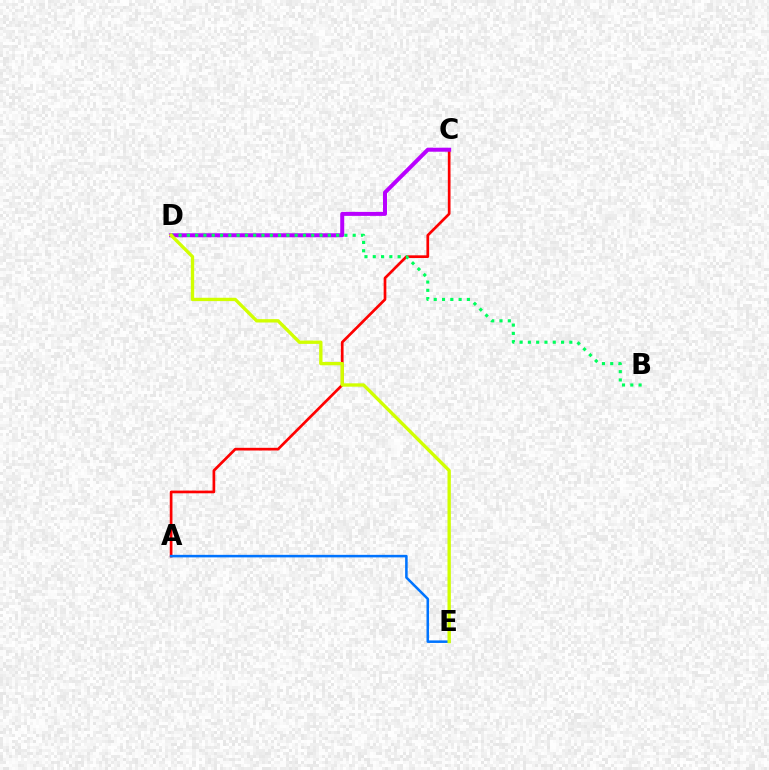{('A', 'C'): [{'color': '#ff0000', 'line_style': 'solid', 'thickness': 1.94}], ('C', 'D'): [{'color': '#b900ff', 'line_style': 'solid', 'thickness': 2.87}], ('A', 'E'): [{'color': '#0074ff', 'line_style': 'solid', 'thickness': 1.83}], ('B', 'D'): [{'color': '#00ff5c', 'line_style': 'dotted', 'thickness': 2.25}], ('D', 'E'): [{'color': '#d1ff00', 'line_style': 'solid', 'thickness': 2.41}]}